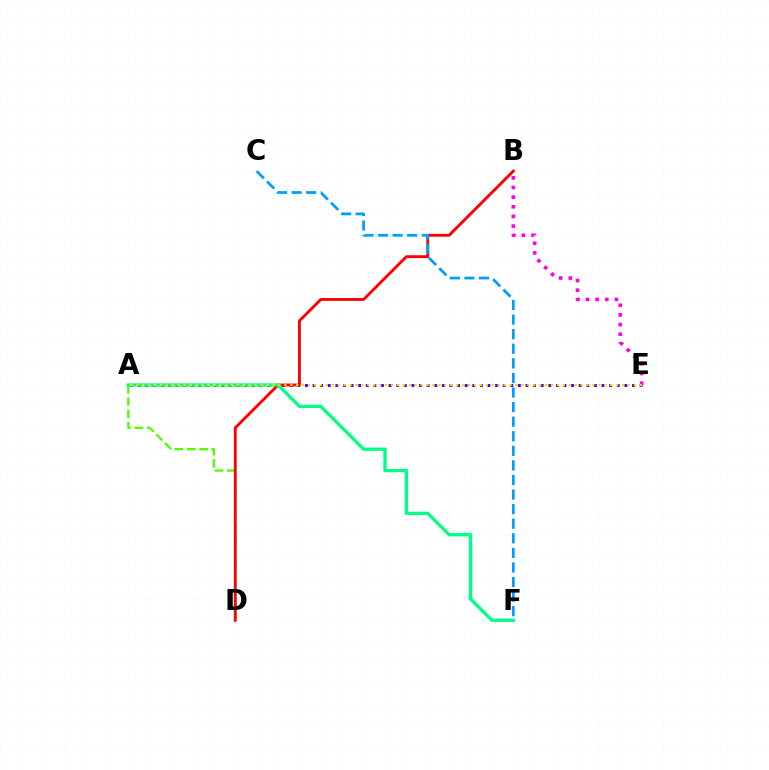{('B', 'E'): [{'color': '#ff00ed', 'line_style': 'dotted', 'thickness': 2.62}], ('A', 'E'): [{'color': '#3700ff', 'line_style': 'dotted', 'thickness': 2.07}, {'color': '#ffd500', 'line_style': 'dotted', 'thickness': 1.61}], ('A', 'D'): [{'color': '#4fff00', 'line_style': 'dashed', 'thickness': 1.67}], ('B', 'D'): [{'color': '#ff0000', 'line_style': 'solid', 'thickness': 2.05}], ('A', 'F'): [{'color': '#00ff86', 'line_style': 'solid', 'thickness': 2.37}], ('C', 'F'): [{'color': '#009eff', 'line_style': 'dashed', 'thickness': 1.98}]}